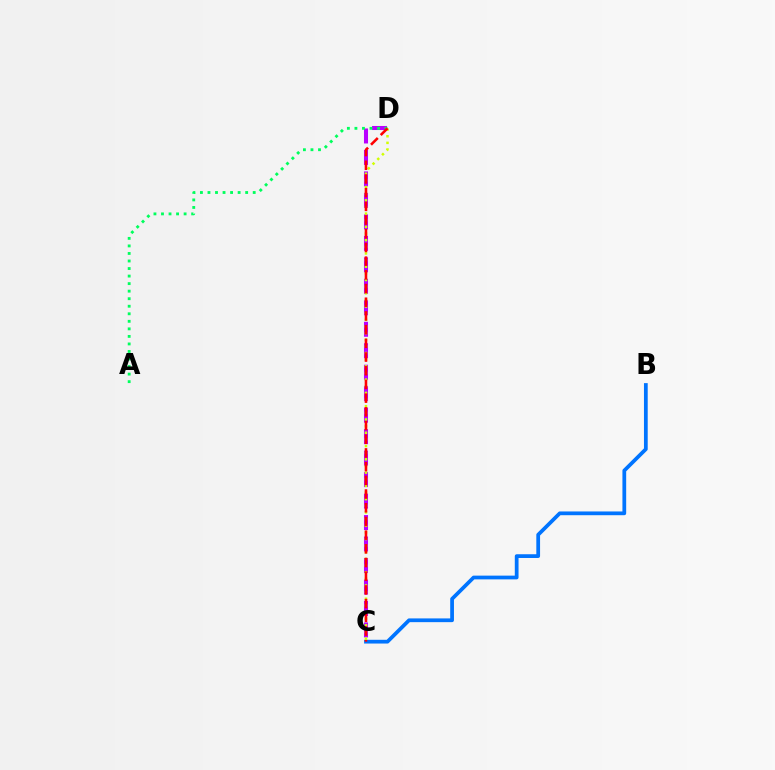{('B', 'C'): [{'color': '#0074ff', 'line_style': 'solid', 'thickness': 2.7}], ('C', 'D'): [{'color': '#b900ff', 'line_style': 'dashed', 'thickness': 2.92}, {'color': '#d1ff00', 'line_style': 'dotted', 'thickness': 1.8}, {'color': '#ff0000', 'line_style': 'dashed', 'thickness': 1.86}], ('A', 'D'): [{'color': '#00ff5c', 'line_style': 'dotted', 'thickness': 2.05}]}